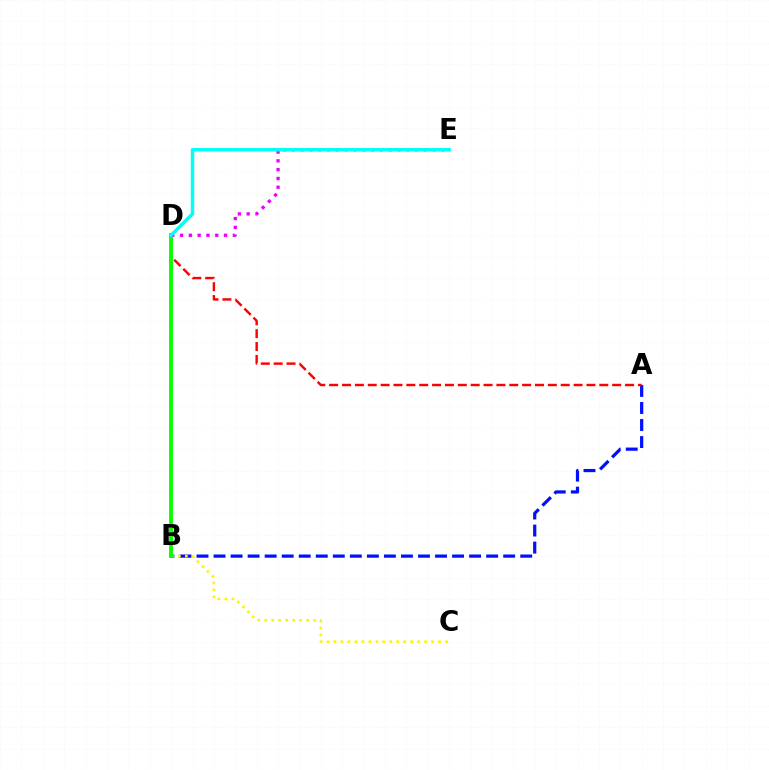{('A', 'B'): [{'color': '#0010ff', 'line_style': 'dashed', 'thickness': 2.31}], ('B', 'C'): [{'color': '#fcf500', 'line_style': 'dotted', 'thickness': 1.89}], ('A', 'D'): [{'color': '#ff0000', 'line_style': 'dashed', 'thickness': 1.75}], ('B', 'D'): [{'color': '#08ff00', 'line_style': 'solid', 'thickness': 2.79}], ('D', 'E'): [{'color': '#ee00ff', 'line_style': 'dotted', 'thickness': 2.39}, {'color': '#00fff6', 'line_style': 'solid', 'thickness': 2.5}]}